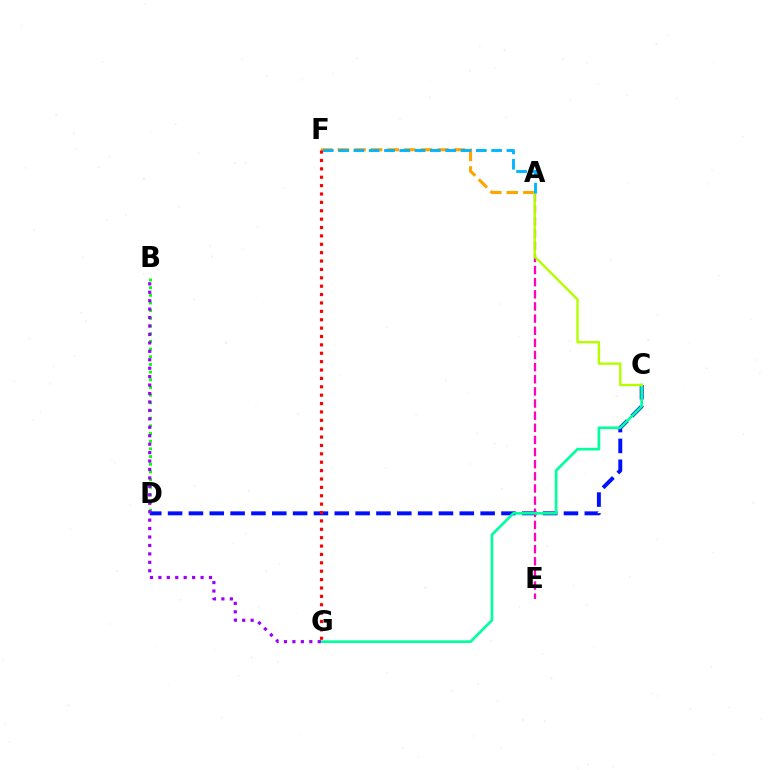{('B', 'D'): [{'color': '#08ff00', 'line_style': 'dotted', 'thickness': 2.09}], ('C', 'D'): [{'color': '#0010ff', 'line_style': 'dashed', 'thickness': 2.83}], ('A', 'E'): [{'color': '#ff00bd', 'line_style': 'dashed', 'thickness': 1.65}], ('A', 'F'): [{'color': '#ffa500', 'line_style': 'dashed', 'thickness': 2.26}, {'color': '#00b5ff', 'line_style': 'dashed', 'thickness': 2.08}], ('C', 'G'): [{'color': '#00ff9d', 'line_style': 'solid', 'thickness': 1.93}], ('B', 'G'): [{'color': '#9b00ff', 'line_style': 'dotted', 'thickness': 2.29}], ('F', 'G'): [{'color': '#ff0000', 'line_style': 'dotted', 'thickness': 2.28}], ('A', 'C'): [{'color': '#b3ff00', 'line_style': 'solid', 'thickness': 1.72}]}